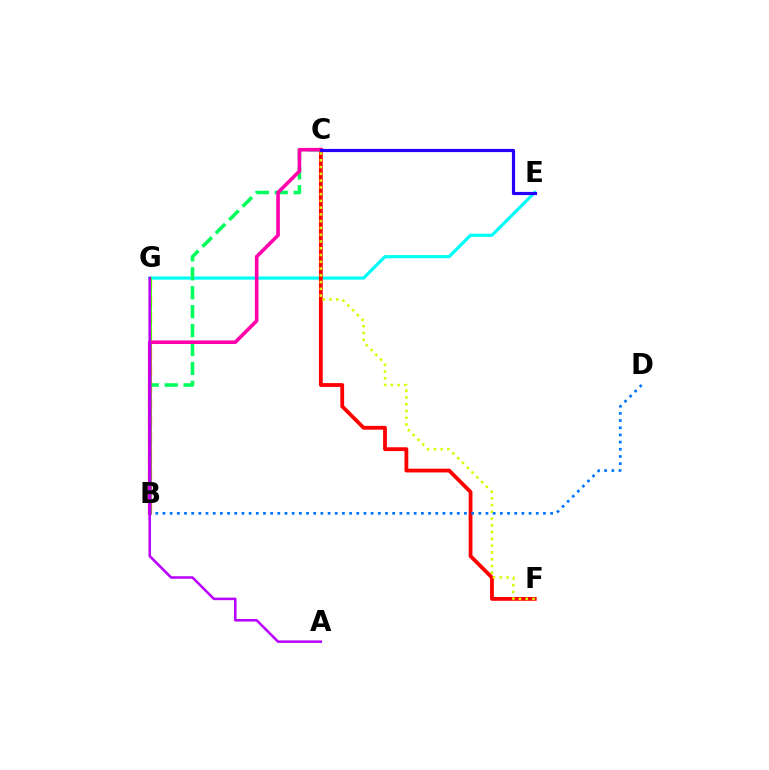{('E', 'G'): [{'color': '#00fff6', 'line_style': 'solid', 'thickness': 2.29}], ('C', 'F'): [{'color': '#ff0000', 'line_style': 'solid', 'thickness': 2.74}, {'color': '#d1ff00', 'line_style': 'dotted', 'thickness': 1.84}], ('B', 'G'): [{'color': '#ff9400', 'line_style': 'dashed', 'thickness': 2.33}, {'color': '#3dff00', 'line_style': 'solid', 'thickness': 1.93}], ('B', 'D'): [{'color': '#0074ff', 'line_style': 'dotted', 'thickness': 1.95}], ('B', 'C'): [{'color': '#00ff5c', 'line_style': 'dashed', 'thickness': 2.57}, {'color': '#ff00ac', 'line_style': 'solid', 'thickness': 2.6}], ('C', 'E'): [{'color': '#2500ff', 'line_style': 'solid', 'thickness': 2.29}], ('A', 'G'): [{'color': '#b900ff', 'line_style': 'solid', 'thickness': 1.82}]}